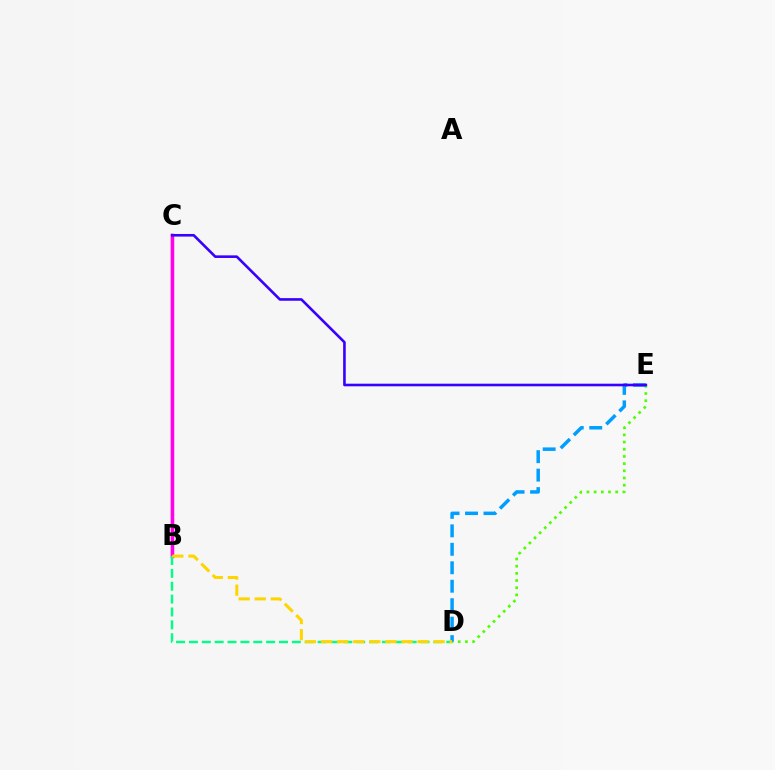{('D', 'E'): [{'color': '#4fff00', 'line_style': 'dotted', 'thickness': 1.95}, {'color': '#009eff', 'line_style': 'dashed', 'thickness': 2.51}], ('B', 'C'): [{'color': '#ff0000', 'line_style': 'solid', 'thickness': 1.63}, {'color': '#ff00ed', 'line_style': 'solid', 'thickness': 2.51}], ('B', 'D'): [{'color': '#00ff86', 'line_style': 'dashed', 'thickness': 1.75}, {'color': '#ffd500', 'line_style': 'dashed', 'thickness': 2.19}], ('C', 'E'): [{'color': '#3700ff', 'line_style': 'solid', 'thickness': 1.88}]}